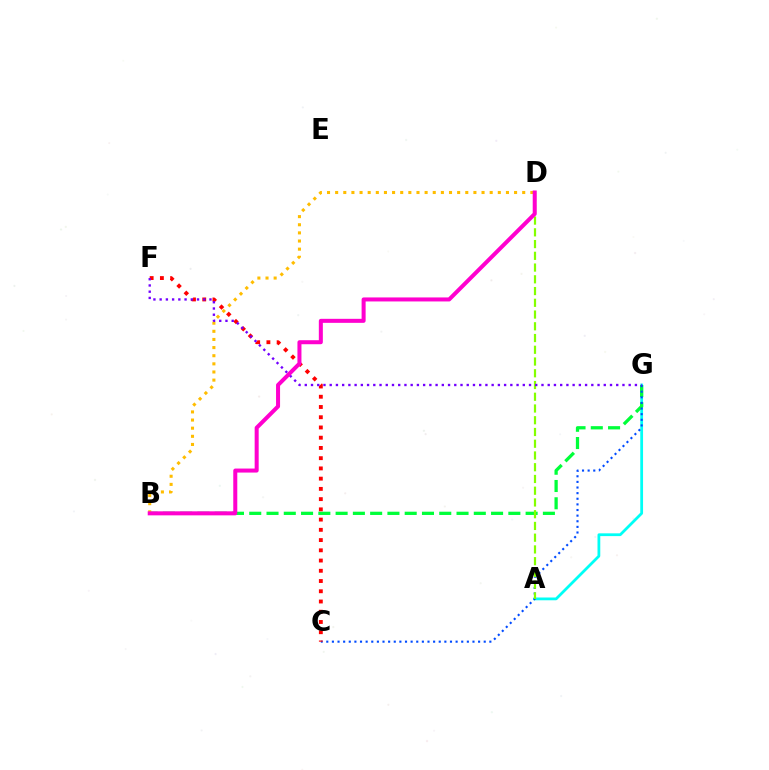{('A', 'G'): [{'color': '#00fff6', 'line_style': 'solid', 'thickness': 2.0}], ('B', 'G'): [{'color': '#00ff39', 'line_style': 'dashed', 'thickness': 2.35}], ('C', 'G'): [{'color': '#004bff', 'line_style': 'dotted', 'thickness': 1.53}], ('A', 'D'): [{'color': '#84ff00', 'line_style': 'dashed', 'thickness': 1.6}], ('C', 'F'): [{'color': '#ff0000', 'line_style': 'dotted', 'thickness': 2.78}], ('B', 'D'): [{'color': '#ffbd00', 'line_style': 'dotted', 'thickness': 2.21}, {'color': '#ff00cf', 'line_style': 'solid', 'thickness': 2.89}], ('F', 'G'): [{'color': '#7200ff', 'line_style': 'dotted', 'thickness': 1.69}]}